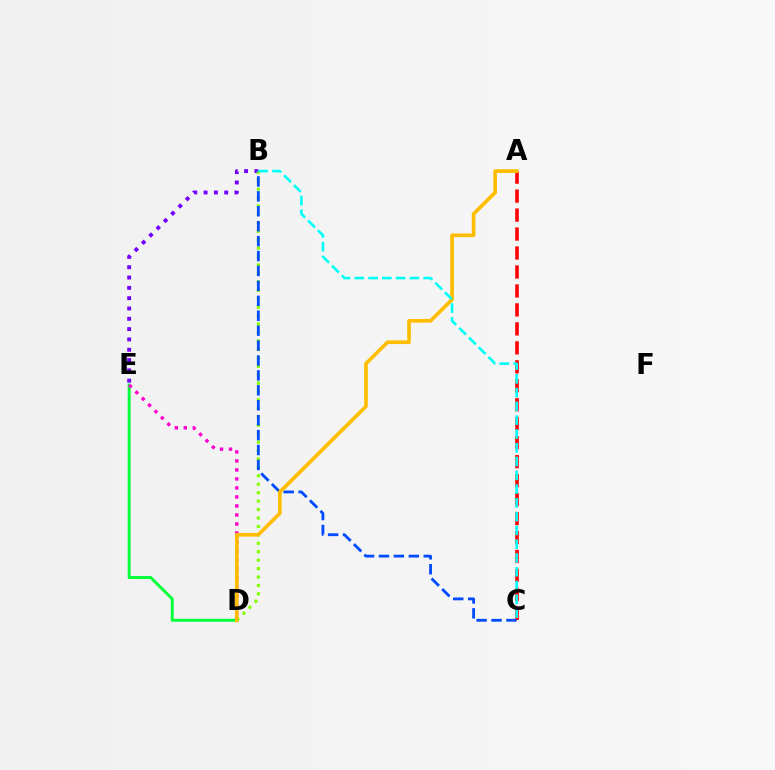{('B', 'E'): [{'color': '#7200ff', 'line_style': 'dotted', 'thickness': 2.8}], ('B', 'D'): [{'color': '#84ff00', 'line_style': 'dotted', 'thickness': 2.29}], ('D', 'E'): [{'color': '#00ff39', 'line_style': 'solid', 'thickness': 2.11}, {'color': '#ff00cf', 'line_style': 'dotted', 'thickness': 2.45}], ('A', 'C'): [{'color': '#ff0000', 'line_style': 'dashed', 'thickness': 2.58}], ('B', 'C'): [{'color': '#004bff', 'line_style': 'dashed', 'thickness': 2.03}, {'color': '#00fff6', 'line_style': 'dashed', 'thickness': 1.87}], ('A', 'D'): [{'color': '#ffbd00', 'line_style': 'solid', 'thickness': 2.64}]}